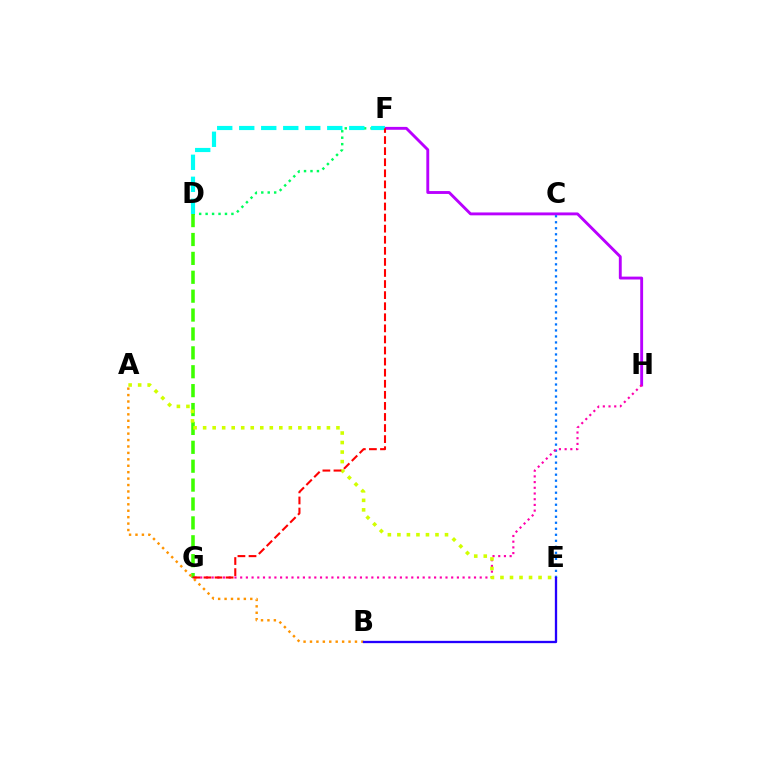{('F', 'H'): [{'color': '#b900ff', 'line_style': 'solid', 'thickness': 2.07}], ('C', 'E'): [{'color': '#0074ff', 'line_style': 'dotted', 'thickness': 1.63}], ('D', 'F'): [{'color': '#00ff5c', 'line_style': 'dotted', 'thickness': 1.75}, {'color': '#00fff6', 'line_style': 'dashed', 'thickness': 2.99}], ('D', 'G'): [{'color': '#3dff00', 'line_style': 'dashed', 'thickness': 2.57}], ('G', 'H'): [{'color': '#ff00ac', 'line_style': 'dotted', 'thickness': 1.55}], ('A', 'E'): [{'color': '#d1ff00', 'line_style': 'dotted', 'thickness': 2.59}], ('A', 'B'): [{'color': '#ff9400', 'line_style': 'dotted', 'thickness': 1.75}], ('F', 'G'): [{'color': '#ff0000', 'line_style': 'dashed', 'thickness': 1.5}], ('B', 'E'): [{'color': '#2500ff', 'line_style': 'solid', 'thickness': 1.66}]}